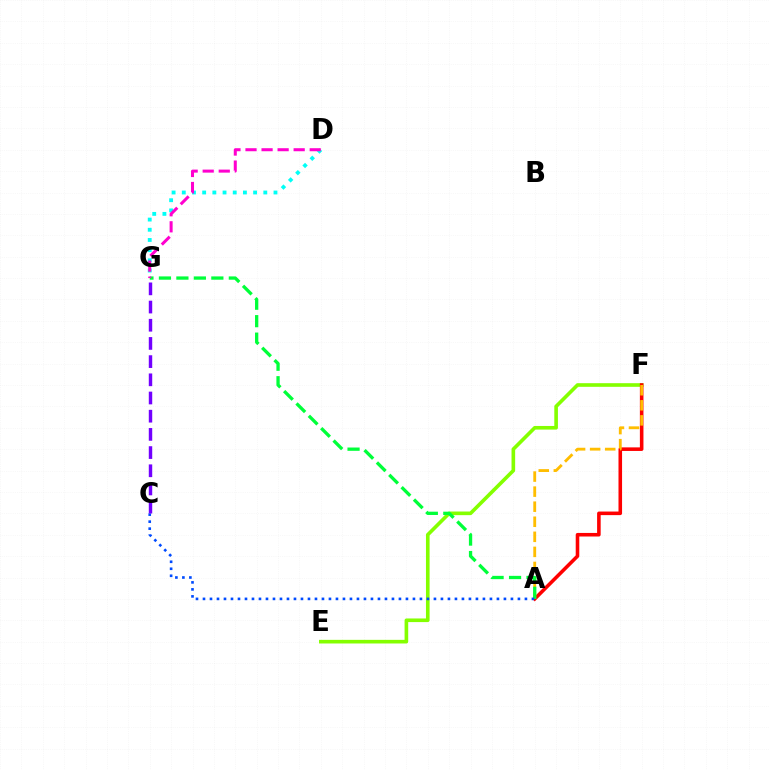{('E', 'F'): [{'color': '#84ff00', 'line_style': 'solid', 'thickness': 2.61}], ('A', 'F'): [{'color': '#ff0000', 'line_style': 'solid', 'thickness': 2.57}, {'color': '#ffbd00', 'line_style': 'dashed', 'thickness': 2.05}], ('D', 'G'): [{'color': '#00fff6', 'line_style': 'dotted', 'thickness': 2.77}, {'color': '#ff00cf', 'line_style': 'dashed', 'thickness': 2.18}], ('A', 'G'): [{'color': '#00ff39', 'line_style': 'dashed', 'thickness': 2.37}], ('A', 'C'): [{'color': '#004bff', 'line_style': 'dotted', 'thickness': 1.9}], ('C', 'G'): [{'color': '#7200ff', 'line_style': 'dashed', 'thickness': 2.47}]}